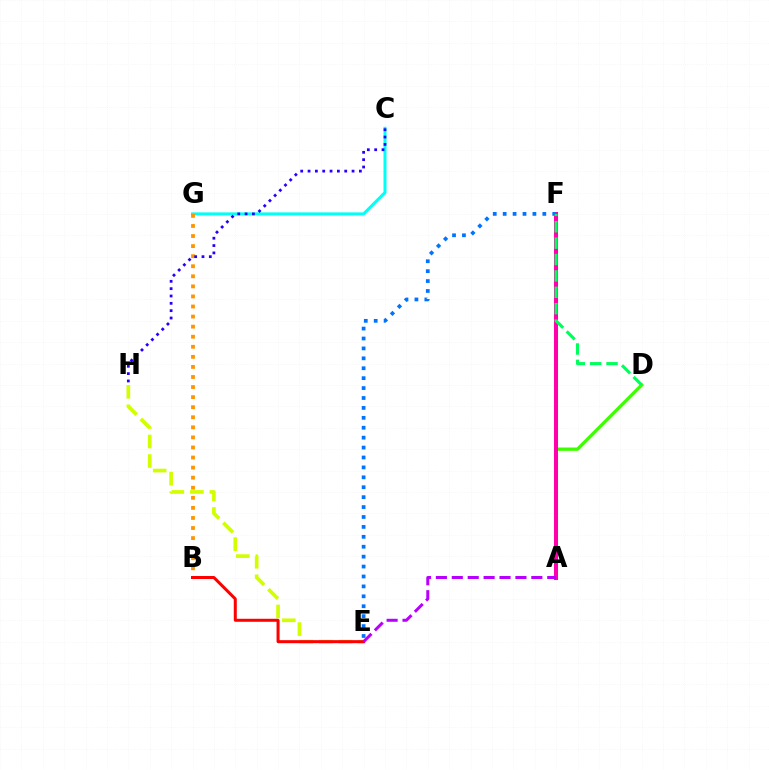{('A', 'D'): [{'color': '#3dff00', 'line_style': 'solid', 'thickness': 2.39}], ('C', 'G'): [{'color': '#00fff6', 'line_style': 'solid', 'thickness': 2.16}], ('B', 'G'): [{'color': '#ff9400', 'line_style': 'dotted', 'thickness': 2.74}], ('C', 'H'): [{'color': '#2500ff', 'line_style': 'dotted', 'thickness': 1.99}], ('A', 'F'): [{'color': '#ff00ac', 'line_style': 'solid', 'thickness': 2.9}], ('E', 'H'): [{'color': '#d1ff00', 'line_style': 'dashed', 'thickness': 2.65}], ('B', 'E'): [{'color': '#ff0000', 'line_style': 'solid', 'thickness': 2.17}], ('E', 'F'): [{'color': '#0074ff', 'line_style': 'dotted', 'thickness': 2.69}], ('A', 'E'): [{'color': '#b900ff', 'line_style': 'dashed', 'thickness': 2.16}], ('D', 'F'): [{'color': '#00ff5c', 'line_style': 'dashed', 'thickness': 2.23}]}